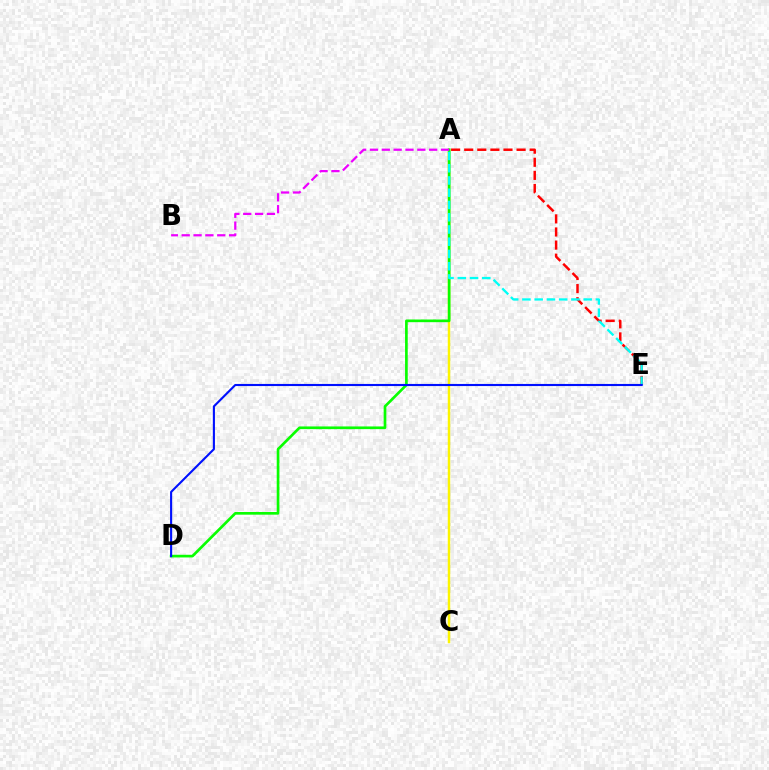{('A', 'E'): [{'color': '#ff0000', 'line_style': 'dashed', 'thickness': 1.78}, {'color': '#00fff6', 'line_style': 'dashed', 'thickness': 1.66}], ('A', 'C'): [{'color': '#fcf500', 'line_style': 'solid', 'thickness': 1.78}], ('A', 'D'): [{'color': '#08ff00', 'line_style': 'solid', 'thickness': 1.93}], ('A', 'B'): [{'color': '#ee00ff', 'line_style': 'dashed', 'thickness': 1.61}], ('D', 'E'): [{'color': '#0010ff', 'line_style': 'solid', 'thickness': 1.52}]}